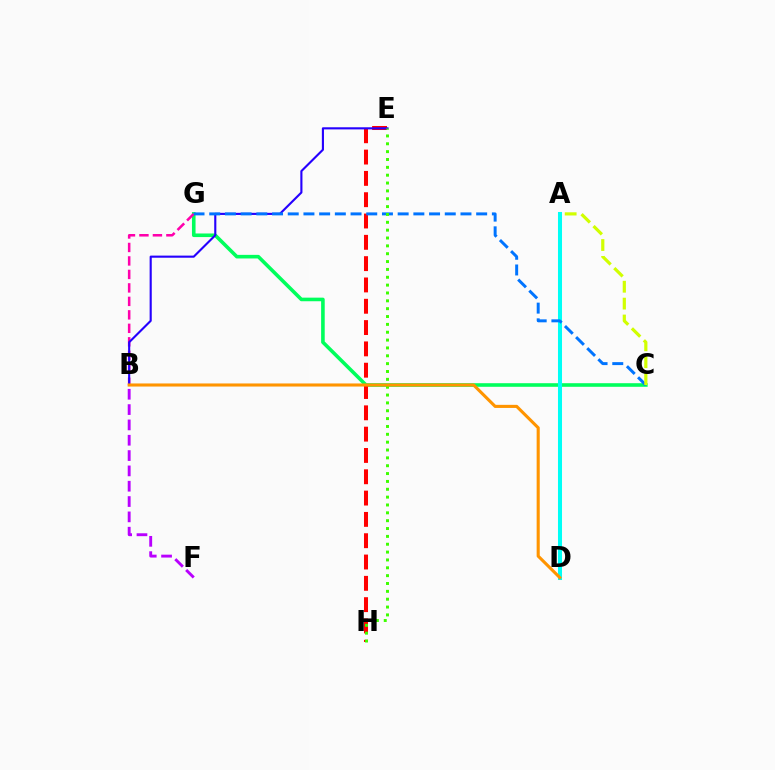{('C', 'G'): [{'color': '#00ff5c', 'line_style': 'solid', 'thickness': 2.59}, {'color': '#0074ff', 'line_style': 'dashed', 'thickness': 2.13}], ('B', 'G'): [{'color': '#ff00ac', 'line_style': 'dashed', 'thickness': 1.83}], ('E', 'H'): [{'color': '#ff0000', 'line_style': 'dashed', 'thickness': 2.9}, {'color': '#3dff00', 'line_style': 'dotted', 'thickness': 2.13}], ('B', 'E'): [{'color': '#2500ff', 'line_style': 'solid', 'thickness': 1.53}], ('A', 'D'): [{'color': '#00fff6', 'line_style': 'solid', 'thickness': 2.9}], ('B', 'F'): [{'color': '#b900ff', 'line_style': 'dashed', 'thickness': 2.08}], ('B', 'D'): [{'color': '#ff9400', 'line_style': 'solid', 'thickness': 2.23}], ('A', 'C'): [{'color': '#d1ff00', 'line_style': 'dashed', 'thickness': 2.29}]}